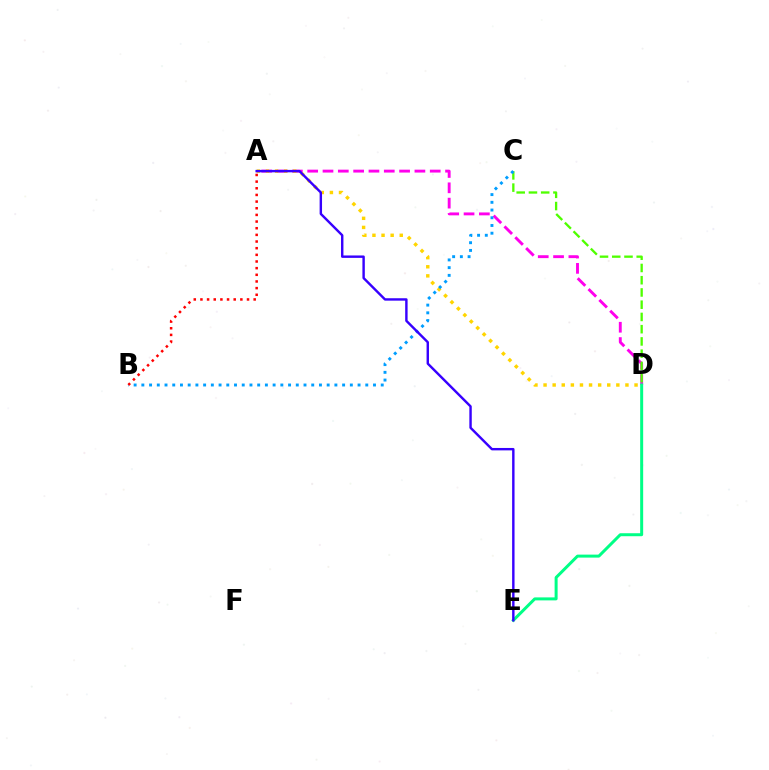{('A', 'D'): [{'color': '#ff00ed', 'line_style': 'dashed', 'thickness': 2.08}, {'color': '#ffd500', 'line_style': 'dotted', 'thickness': 2.47}], ('C', 'D'): [{'color': '#4fff00', 'line_style': 'dashed', 'thickness': 1.66}], ('B', 'C'): [{'color': '#009eff', 'line_style': 'dotted', 'thickness': 2.1}], ('A', 'B'): [{'color': '#ff0000', 'line_style': 'dotted', 'thickness': 1.81}], ('D', 'E'): [{'color': '#00ff86', 'line_style': 'solid', 'thickness': 2.16}], ('A', 'E'): [{'color': '#3700ff', 'line_style': 'solid', 'thickness': 1.74}]}